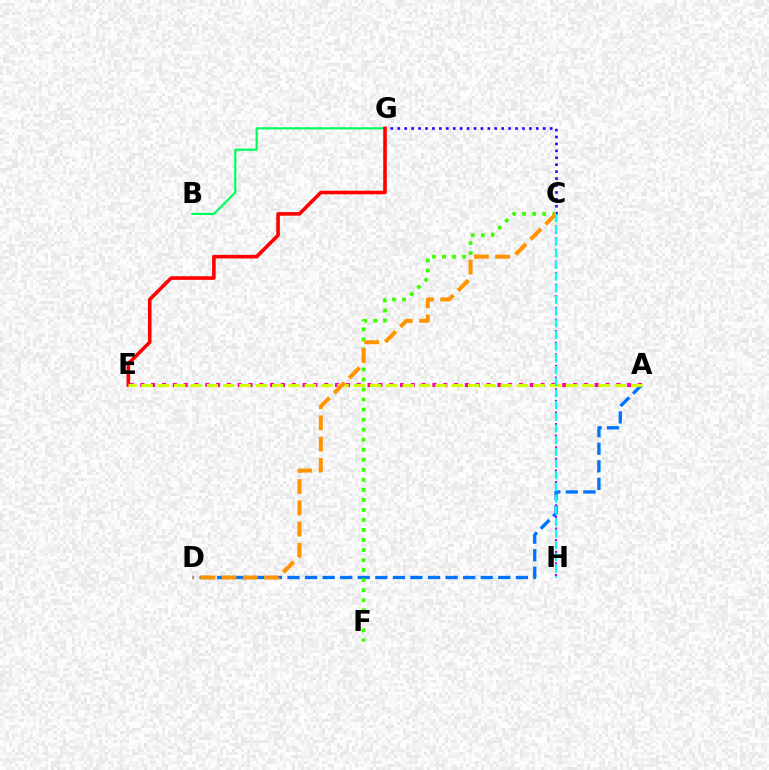{('C', 'G'): [{'color': '#2500ff', 'line_style': 'dotted', 'thickness': 1.88}], ('A', 'E'): [{'color': '#ff00ac', 'line_style': 'dotted', 'thickness': 2.94}, {'color': '#d1ff00', 'line_style': 'dashed', 'thickness': 2.22}], ('C', 'H'): [{'color': '#b900ff', 'line_style': 'dotted', 'thickness': 1.58}, {'color': '#00fff6', 'line_style': 'dashed', 'thickness': 1.59}], ('A', 'D'): [{'color': '#0074ff', 'line_style': 'dashed', 'thickness': 2.39}], ('B', 'G'): [{'color': '#00ff5c', 'line_style': 'solid', 'thickness': 1.59}], ('C', 'F'): [{'color': '#3dff00', 'line_style': 'dotted', 'thickness': 2.73}], ('E', 'G'): [{'color': '#ff0000', 'line_style': 'solid', 'thickness': 2.58}], ('C', 'D'): [{'color': '#ff9400', 'line_style': 'dashed', 'thickness': 2.89}]}